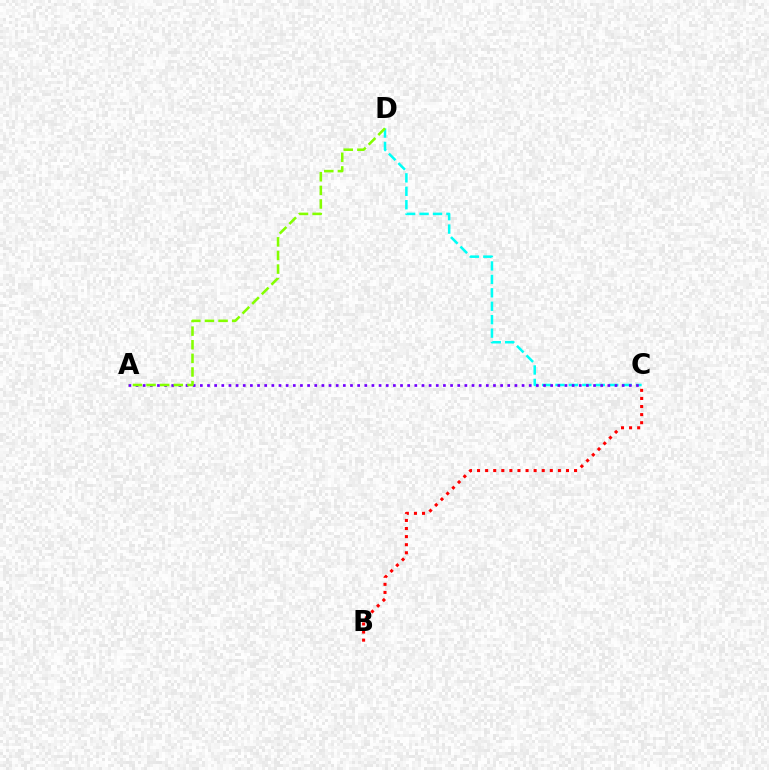{('C', 'D'): [{'color': '#00fff6', 'line_style': 'dashed', 'thickness': 1.82}], ('A', 'C'): [{'color': '#7200ff', 'line_style': 'dotted', 'thickness': 1.94}], ('B', 'C'): [{'color': '#ff0000', 'line_style': 'dotted', 'thickness': 2.2}], ('A', 'D'): [{'color': '#84ff00', 'line_style': 'dashed', 'thickness': 1.85}]}